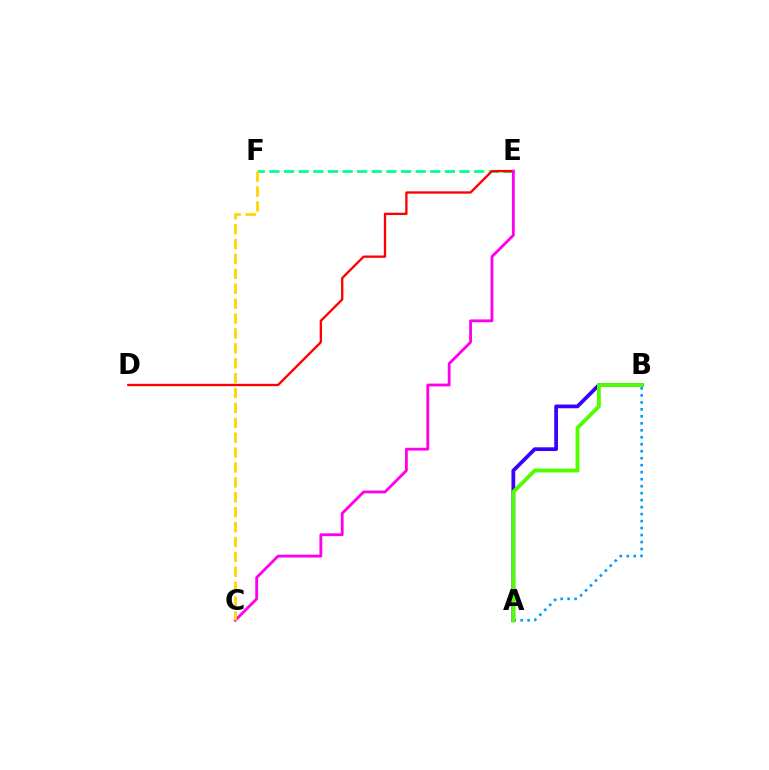{('E', 'F'): [{'color': '#00ff86', 'line_style': 'dashed', 'thickness': 1.99}], ('A', 'B'): [{'color': '#3700ff', 'line_style': 'solid', 'thickness': 2.7}, {'color': '#009eff', 'line_style': 'dotted', 'thickness': 1.9}, {'color': '#4fff00', 'line_style': 'solid', 'thickness': 2.78}], ('D', 'E'): [{'color': '#ff0000', 'line_style': 'solid', 'thickness': 1.68}], ('C', 'E'): [{'color': '#ff00ed', 'line_style': 'solid', 'thickness': 2.03}], ('C', 'F'): [{'color': '#ffd500', 'line_style': 'dashed', 'thickness': 2.02}]}